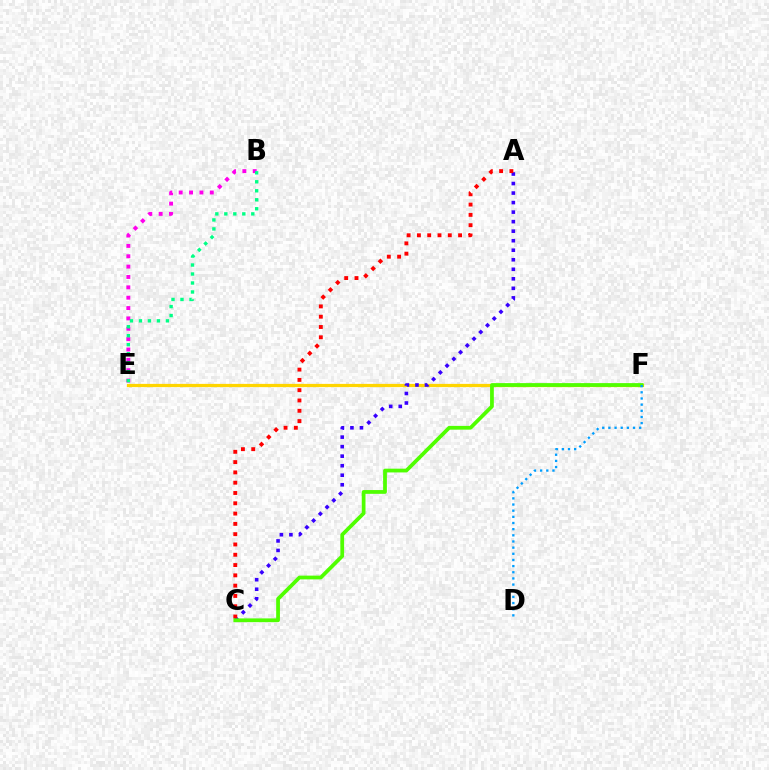{('E', 'F'): [{'color': '#ffd500', 'line_style': 'solid', 'thickness': 2.33}], ('A', 'C'): [{'color': '#3700ff', 'line_style': 'dotted', 'thickness': 2.59}, {'color': '#ff0000', 'line_style': 'dotted', 'thickness': 2.8}], ('B', 'E'): [{'color': '#ff00ed', 'line_style': 'dotted', 'thickness': 2.81}, {'color': '#00ff86', 'line_style': 'dotted', 'thickness': 2.44}], ('C', 'F'): [{'color': '#4fff00', 'line_style': 'solid', 'thickness': 2.7}], ('D', 'F'): [{'color': '#009eff', 'line_style': 'dotted', 'thickness': 1.67}]}